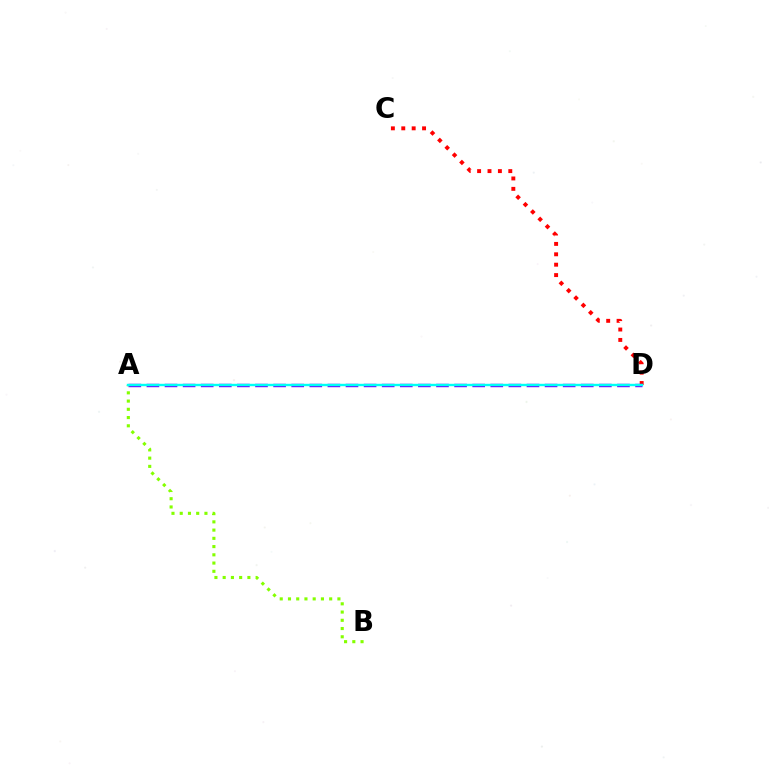{('C', 'D'): [{'color': '#ff0000', 'line_style': 'dotted', 'thickness': 2.82}], ('A', 'D'): [{'color': '#7200ff', 'line_style': 'dashed', 'thickness': 2.46}, {'color': '#00fff6', 'line_style': 'solid', 'thickness': 1.73}], ('A', 'B'): [{'color': '#84ff00', 'line_style': 'dotted', 'thickness': 2.24}]}